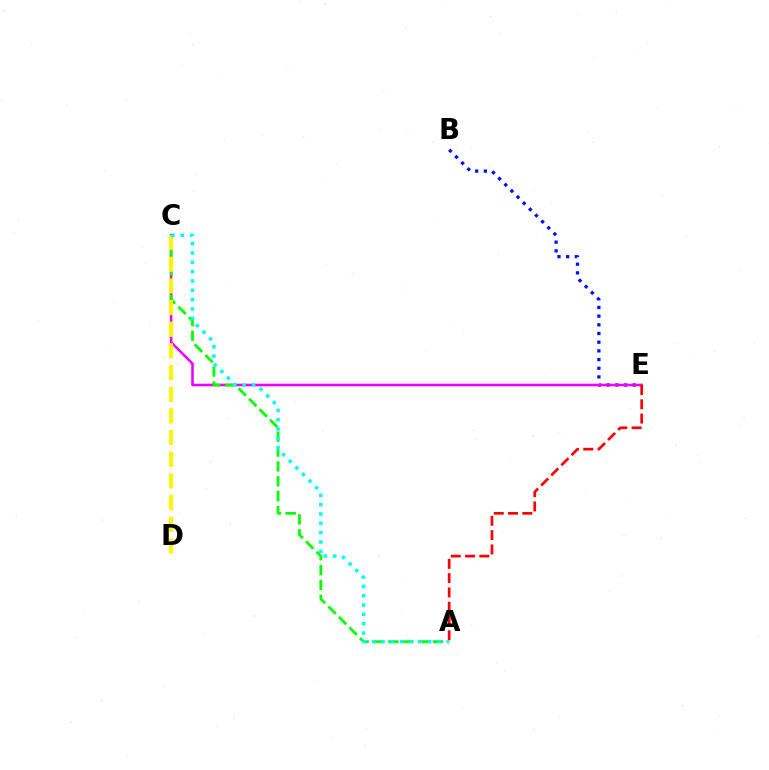{('B', 'E'): [{'color': '#0010ff', 'line_style': 'dotted', 'thickness': 2.36}], ('C', 'E'): [{'color': '#ee00ff', 'line_style': 'solid', 'thickness': 1.86}], ('A', 'C'): [{'color': '#08ff00', 'line_style': 'dashed', 'thickness': 2.02}, {'color': '#00fff6', 'line_style': 'dotted', 'thickness': 2.54}], ('C', 'D'): [{'color': '#fcf500', 'line_style': 'dashed', 'thickness': 2.94}], ('A', 'E'): [{'color': '#ff0000', 'line_style': 'dashed', 'thickness': 1.94}]}